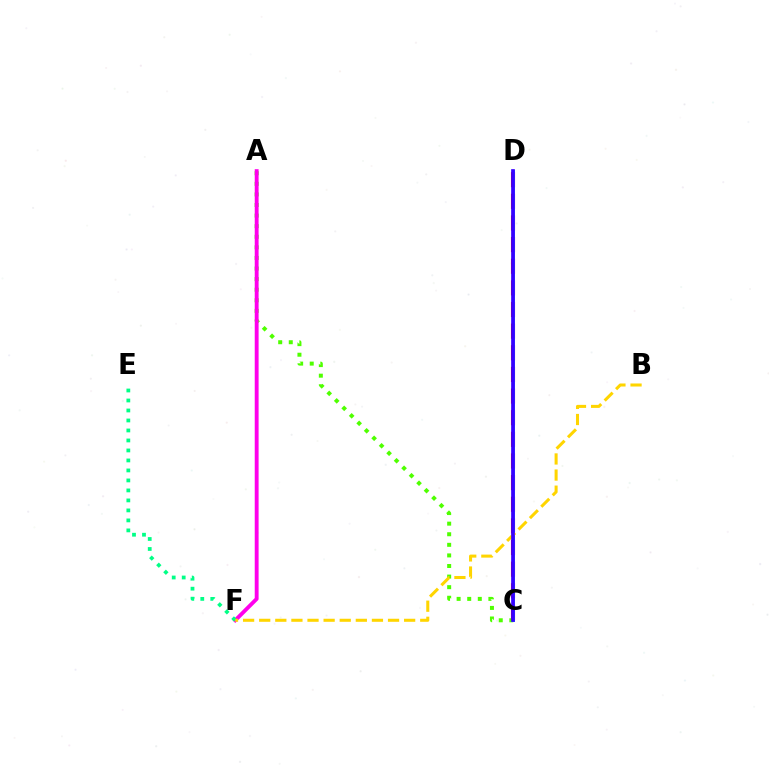{('A', 'C'): [{'color': '#4fff00', 'line_style': 'dotted', 'thickness': 2.88}], ('C', 'D'): [{'color': '#ff0000', 'line_style': 'dashed', 'thickness': 2.94}, {'color': '#009eff', 'line_style': 'solid', 'thickness': 2.05}, {'color': '#3700ff', 'line_style': 'solid', 'thickness': 2.65}], ('A', 'F'): [{'color': '#ff00ed', 'line_style': 'solid', 'thickness': 2.79}], ('E', 'F'): [{'color': '#00ff86', 'line_style': 'dotted', 'thickness': 2.72}], ('B', 'F'): [{'color': '#ffd500', 'line_style': 'dashed', 'thickness': 2.19}]}